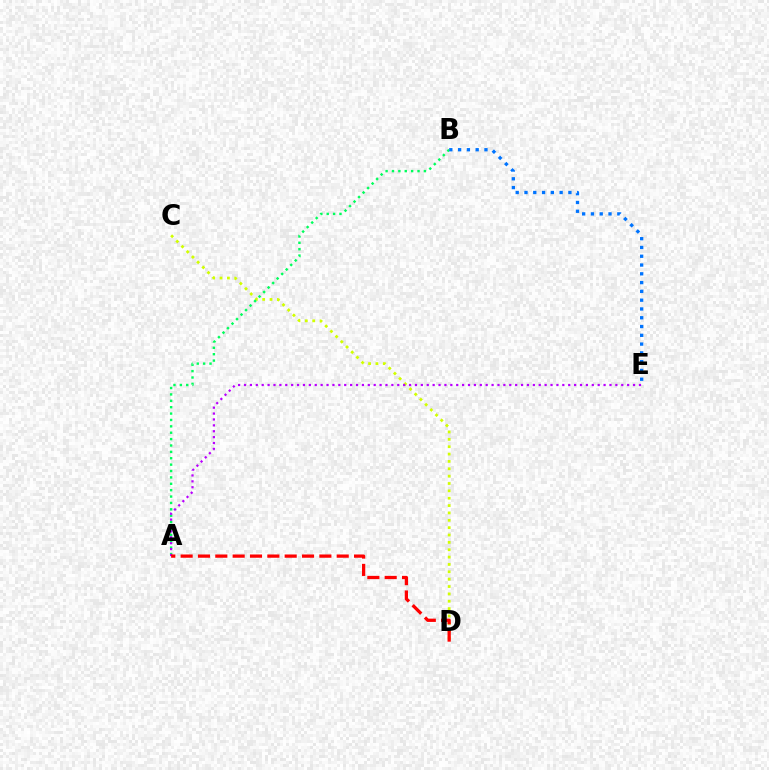{('C', 'D'): [{'color': '#d1ff00', 'line_style': 'dotted', 'thickness': 2.0}], ('A', 'B'): [{'color': '#00ff5c', 'line_style': 'dotted', 'thickness': 1.73}], ('A', 'E'): [{'color': '#b900ff', 'line_style': 'dotted', 'thickness': 1.6}], ('A', 'D'): [{'color': '#ff0000', 'line_style': 'dashed', 'thickness': 2.36}], ('B', 'E'): [{'color': '#0074ff', 'line_style': 'dotted', 'thickness': 2.39}]}